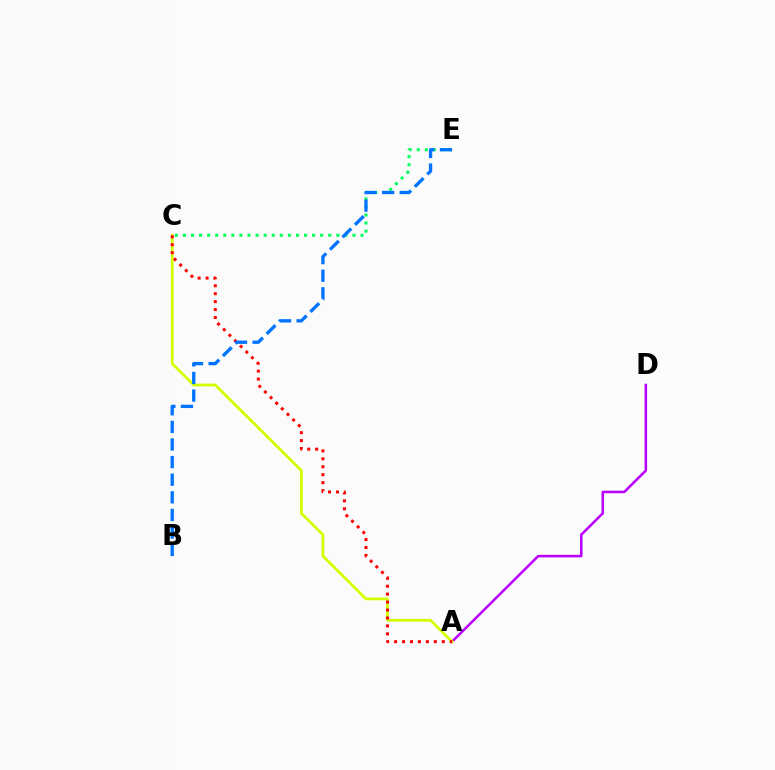{('A', 'D'): [{'color': '#b900ff', 'line_style': 'solid', 'thickness': 1.83}], ('C', 'E'): [{'color': '#00ff5c', 'line_style': 'dotted', 'thickness': 2.19}], ('A', 'C'): [{'color': '#d1ff00', 'line_style': 'solid', 'thickness': 1.99}, {'color': '#ff0000', 'line_style': 'dotted', 'thickness': 2.16}], ('B', 'E'): [{'color': '#0074ff', 'line_style': 'dashed', 'thickness': 2.39}]}